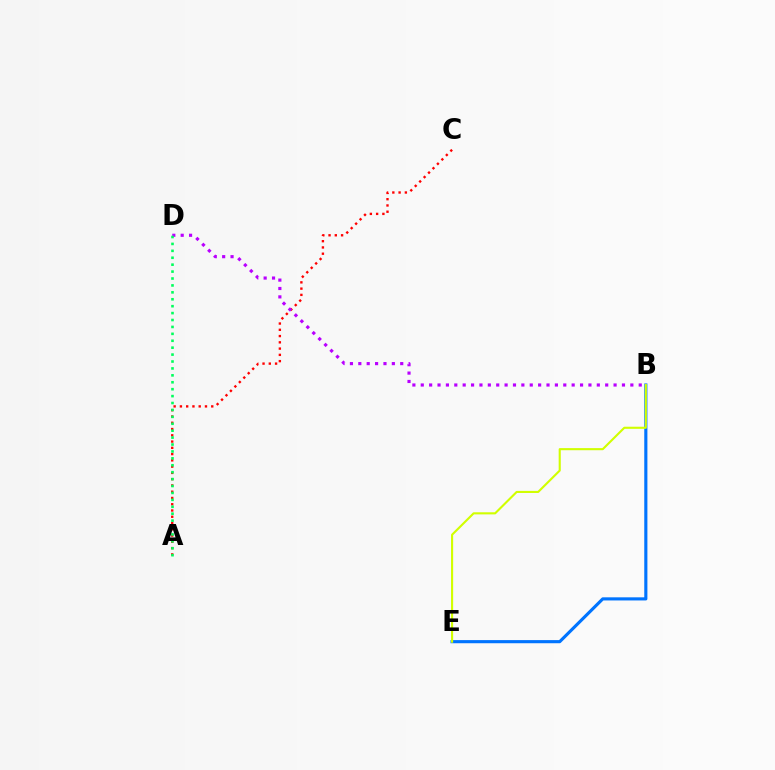{('B', 'E'): [{'color': '#0074ff', 'line_style': 'solid', 'thickness': 2.26}, {'color': '#d1ff00', 'line_style': 'solid', 'thickness': 1.52}], ('A', 'C'): [{'color': '#ff0000', 'line_style': 'dotted', 'thickness': 1.7}], ('B', 'D'): [{'color': '#b900ff', 'line_style': 'dotted', 'thickness': 2.28}], ('A', 'D'): [{'color': '#00ff5c', 'line_style': 'dotted', 'thickness': 1.88}]}